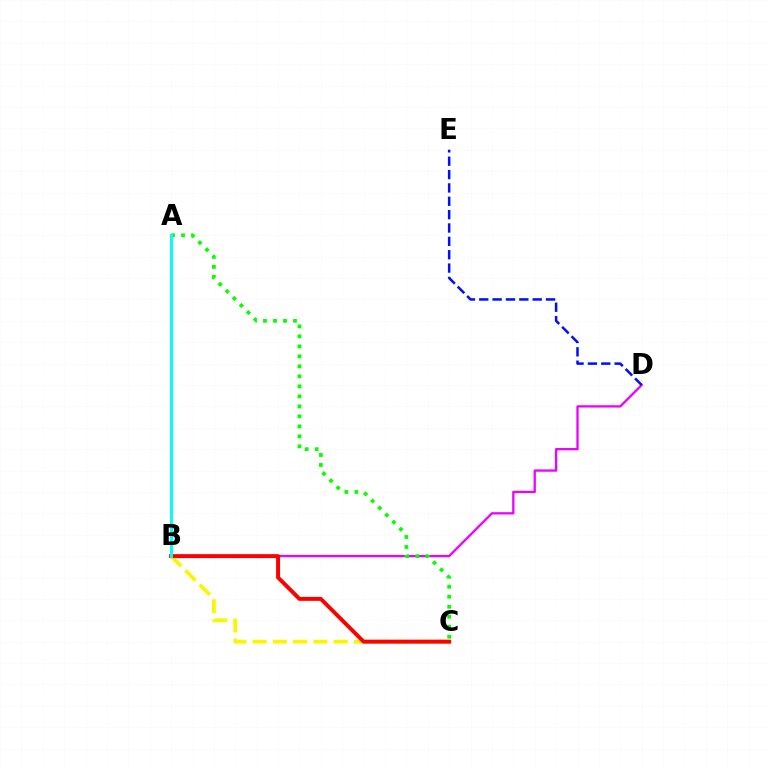{('B', 'D'): [{'color': '#ee00ff', 'line_style': 'solid', 'thickness': 1.65}], ('D', 'E'): [{'color': '#0010ff', 'line_style': 'dashed', 'thickness': 1.81}], ('B', 'C'): [{'color': '#fcf500', 'line_style': 'dashed', 'thickness': 2.75}, {'color': '#ff0000', 'line_style': 'solid', 'thickness': 2.84}], ('A', 'C'): [{'color': '#08ff00', 'line_style': 'dotted', 'thickness': 2.72}], ('A', 'B'): [{'color': '#00fff6', 'line_style': 'solid', 'thickness': 2.12}]}